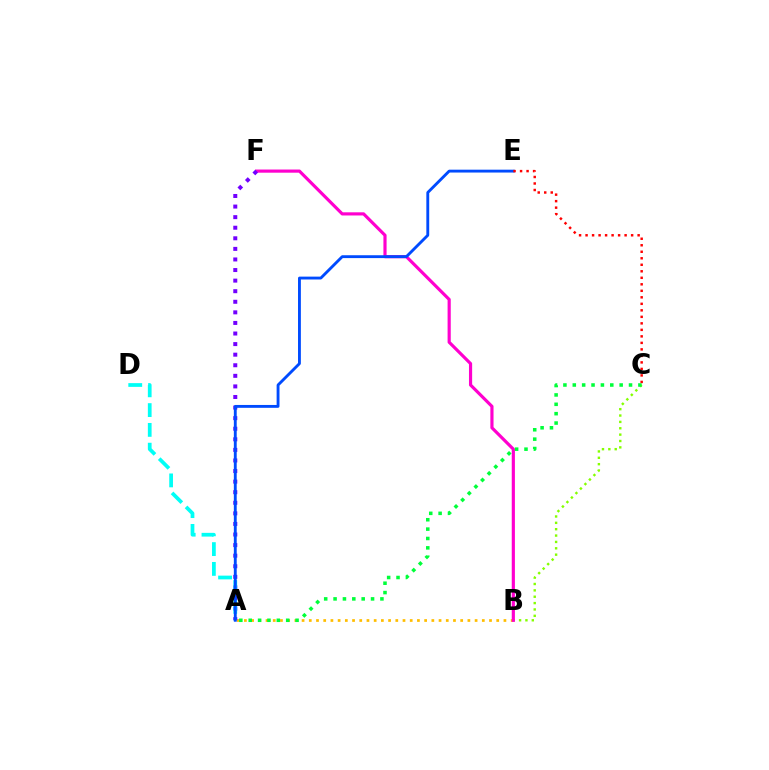{('A', 'B'): [{'color': '#ffbd00', 'line_style': 'dotted', 'thickness': 1.96}], ('B', 'C'): [{'color': '#84ff00', 'line_style': 'dotted', 'thickness': 1.73}], ('B', 'F'): [{'color': '#ff00cf', 'line_style': 'solid', 'thickness': 2.28}], ('A', 'C'): [{'color': '#00ff39', 'line_style': 'dotted', 'thickness': 2.55}], ('A', 'F'): [{'color': '#7200ff', 'line_style': 'dotted', 'thickness': 2.87}], ('A', 'D'): [{'color': '#00fff6', 'line_style': 'dashed', 'thickness': 2.69}], ('A', 'E'): [{'color': '#004bff', 'line_style': 'solid', 'thickness': 2.06}], ('C', 'E'): [{'color': '#ff0000', 'line_style': 'dotted', 'thickness': 1.77}]}